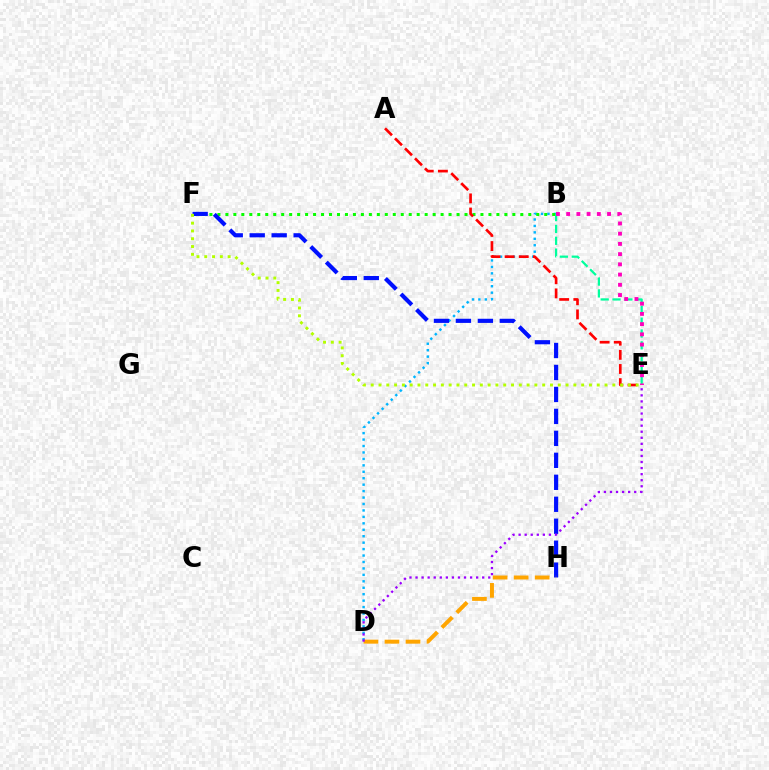{('B', 'D'): [{'color': '#00b5ff', 'line_style': 'dotted', 'thickness': 1.75}], ('B', 'F'): [{'color': '#08ff00', 'line_style': 'dotted', 'thickness': 2.17}], ('F', 'H'): [{'color': '#0010ff', 'line_style': 'dashed', 'thickness': 2.98}], ('B', 'E'): [{'color': '#00ff9d', 'line_style': 'dashed', 'thickness': 1.61}, {'color': '#ff00bd', 'line_style': 'dotted', 'thickness': 2.78}], ('D', 'H'): [{'color': '#ffa500', 'line_style': 'dashed', 'thickness': 2.86}], ('D', 'E'): [{'color': '#9b00ff', 'line_style': 'dotted', 'thickness': 1.65}], ('A', 'E'): [{'color': '#ff0000', 'line_style': 'dashed', 'thickness': 1.92}], ('E', 'F'): [{'color': '#b3ff00', 'line_style': 'dotted', 'thickness': 2.12}]}